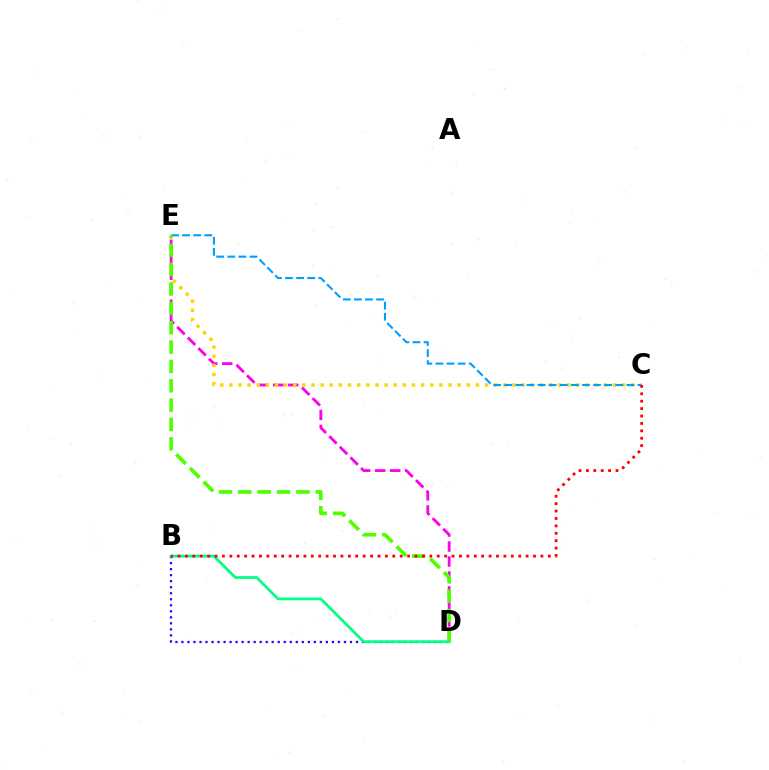{('B', 'D'): [{'color': '#3700ff', 'line_style': 'dotted', 'thickness': 1.64}, {'color': '#00ff86', 'line_style': 'solid', 'thickness': 1.97}], ('D', 'E'): [{'color': '#ff00ed', 'line_style': 'dashed', 'thickness': 2.04}, {'color': '#4fff00', 'line_style': 'dashed', 'thickness': 2.63}], ('C', 'E'): [{'color': '#ffd500', 'line_style': 'dotted', 'thickness': 2.48}, {'color': '#009eff', 'line_style': 'dashed', 'thickness': 1.51}], ('B', 'C'): [{'color': '#ff0000', 'line_style': 'dotted', 'thickness': 2.01}]}